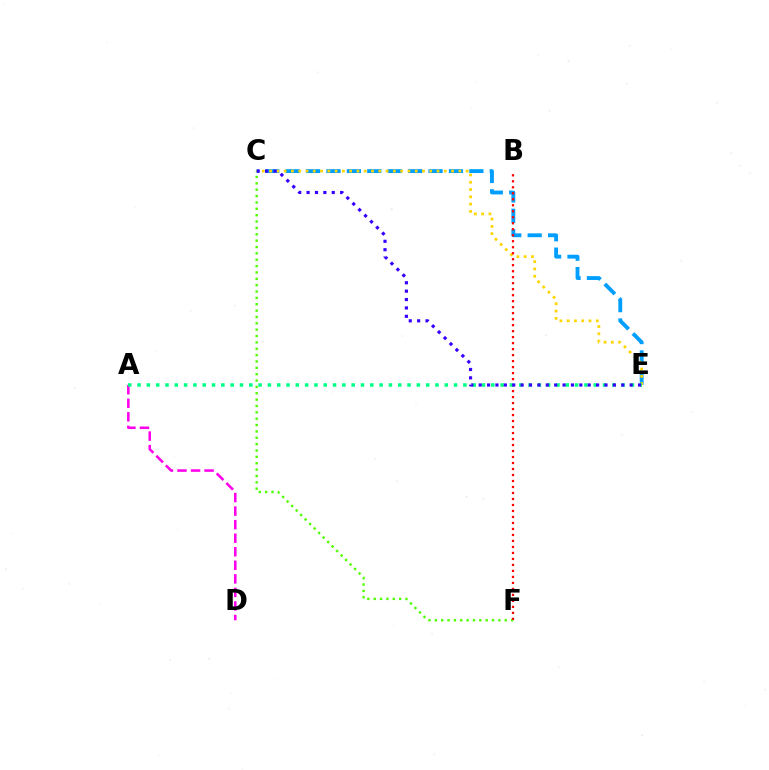{('C', 'E'): [{'color': '#009eff', 'line_style': 'dashed', 'thickness': 2.77}, {'color': '#ffd500', 'line_style': 'dotted', 'thickness': 1.98}, {'color': '#3700ff', 'line_style': 'dotted', 'thickness': 2.28}], ('C', 'F'): [{'color': '#4fff00', 'line_style': 'dotted', 'thickness': 1.73}], ('A', 'D'): [{'color': '#ff00ed', 'line_style': 'dashed', 'thickness': 1.84}], ('B', 'F'): [{'color': '#ff0000', 'line_style': 'dotted', 'thickness': 1.63}], ('A', 'E'): [{'color': '#00ff86', 'line_style': 'dotted', 'thickness': 2.53}]}